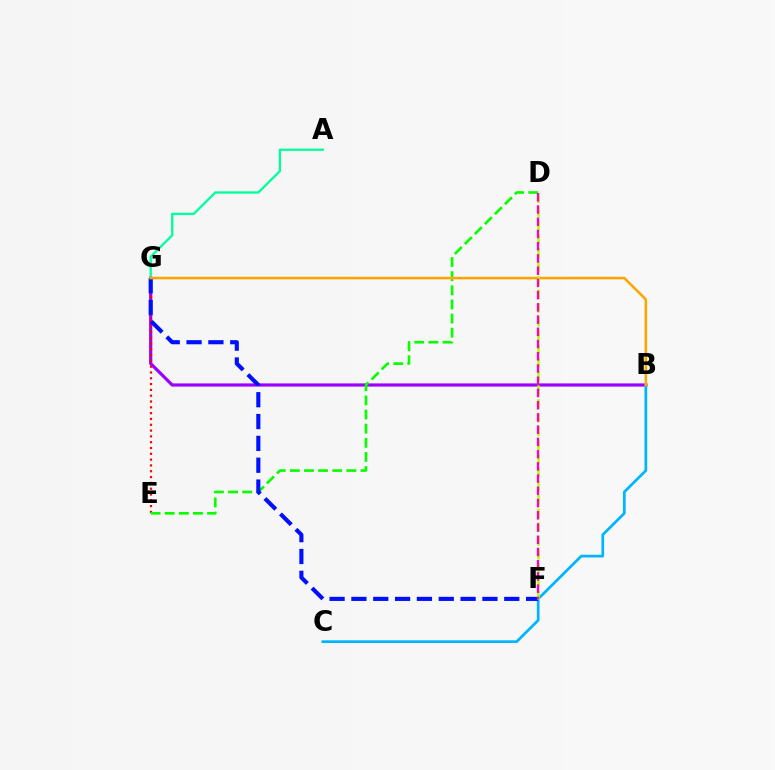{('B', 'G'): [{'color': '#9b00ff', 'line_style': 'solid', 'thickness': 2.3}, {'color': '#ffa500', 'line_style': 'solid', 'thickness': 1.84}], ('B', 'C'): [{'color': '#00b5ff', 'line_style': 'solid', 'thickness': 1.96}], ('E', 'G'): [{'color': '#ff0000', 'line_style': 'dotted', 'thickness': 1.58}], ('D', 'E'): [{'color': '#08ff00', 'line_style': 'dashed', 'thickness': 1.92}], ('A', 'G'): [{'color': '#00ff9d', 'line_style': 'solid', 'thickness': 1.66}], ('F', 'G'): [{'color': '#0010ff', 'line_style': 'dashed', 'thickness': 2.97}], ('D', 'F'): [{'color': '#b3ff00', 'line_style': 'dashed', 'thickness': 1.86}, {'color': '#ff00bd', 'line_style': 'dashed', 'thickness': 1.66}]}